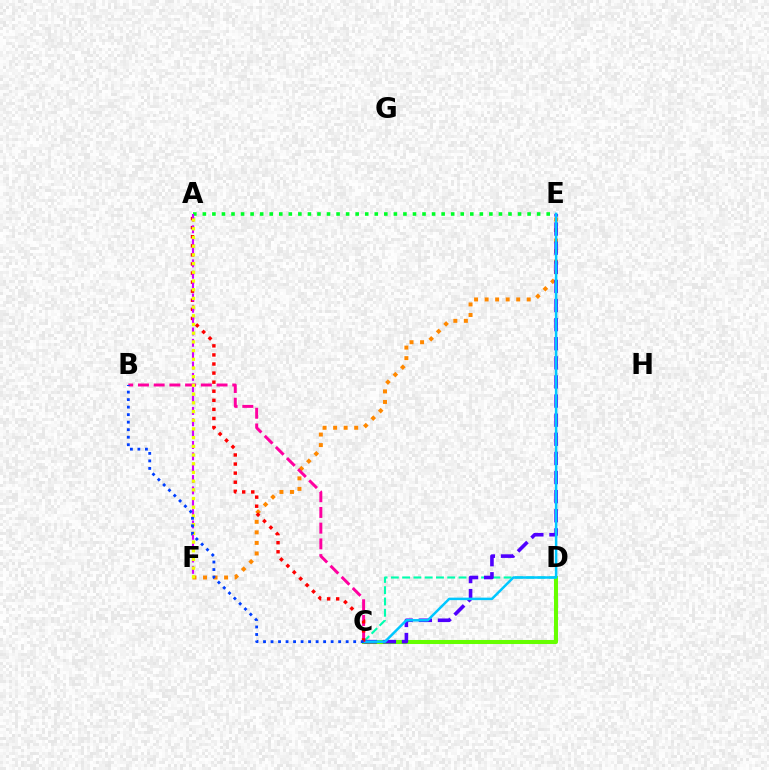{('E', 'F'): [{'color': '#ff8800', 'line_style': 'dotted', 'thickness': 2.86}], ('C', 'D'): [{'color': '#66ff00', 'line_style': 'solid', 'thickness': 2.91}, {'color': '#00ffaf', 'line_style': 'dashed', 'thickness': 1.53}], ('C', 'E'): [{'color': '#4f00ff', 'line_style': 'dashed', 'thickness': 2.6}, {'color': '#00c7ff', 'line_style': 'solid', 'thickness': 1.8}], ('A', 'E'): [{'color': '#00ff27', 'line_style': 'dotted', 'thickness': 2.6}], ('B', 'C'): [{'color': '#ff00a0', 'line_style': 'dashed', 'thickness': 2.14}, {'color': '#003fff', 'line_style': 'dotted', 'thickness': 2.04}], ('A', 'C'): [{'color': '#ff0000', 'line_style': 'dotted', 'thickness': 2.47}], ('A', 'F'): [{'color': '#d600ff', 'line_style': 'dashed', 'thickness': 1.54}, {'color': '#eeff00', 'line_style': 'dotted', 'thickness': 2.36}]}